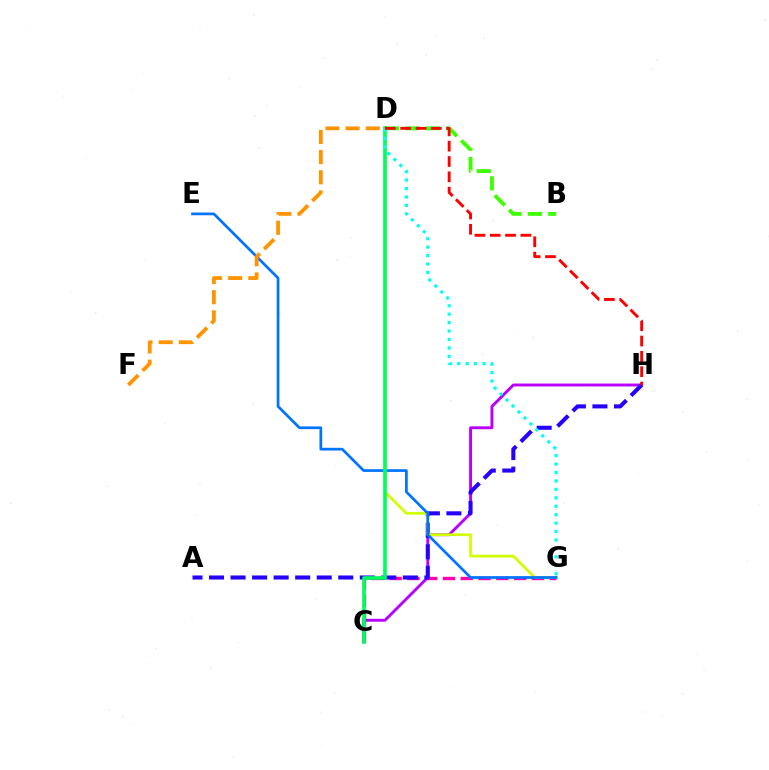{('C', 'G'): [{'color': '#ff00ac', 'line_style': 'dashed', 'thickness': 2.42}], ('C', 'H'): [{'color': '#b900ff', 'line_style': 'solid', 'thickness': 2.08}], ('A', 'H'): [{'color': '#2500ff', 'line_style': 'dashed', 'thickness': 2.93}], ('D', 'G'): [{'color': '#d1ff00', 'line_style': 'solid', 'thickness': 1.96}, {'color': '#00fff6', 'line_style': 'dotted', 'thickness': 2.29}], ('E', 'G'): [{'color': '#0074ff', 'line_style': 'solid', 'thickness': 1.96}], ('D', 'F'): [{'color': '#ff9400', 'line_style': 'dashed', 'thickness': 2.74}], ('B', 'D'): [{'color': '#3dff00', 'line_style': 'dashed', 'thickness': 2.76}], ('C', 'D'): [{'color': '#00ff5c', 'line_style': 'solid', 'thickness': 2.62}], ('D', 'H'): [{'color': '#ff0000', 'line_style': 'dashed', 'thickness': 2.08}]}